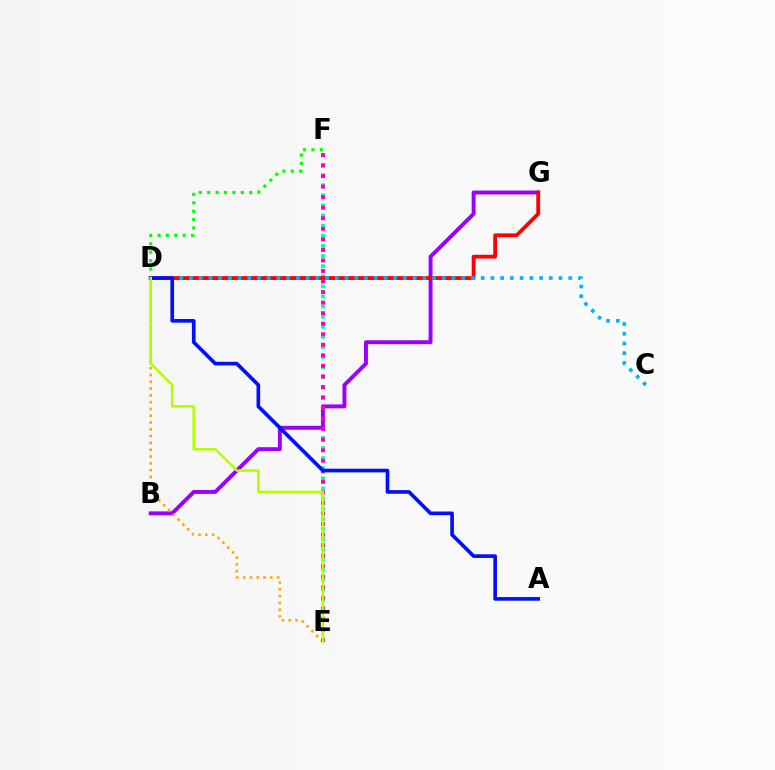{('E', 'F'): [{'color': '#00ff9d', 'line_style': 'dotted', 'thickness': 2.75}, {'color': '#ff00bd', 'line_style': 'dotted', 'thickness': 2.86}], ('D', 'F'): [{'color': '#08ff00', 'line_style': 'dotted', 'thickness': 2.28}], ('B', 'G'): [{'color': '#9b00ff', 'line_style': 'solid', 'thickness': 2.83}], ('D', 'E'): [{'color': '#ffa500', 'line_style': 'dotted', 'thickness': 1.85}, {'color': '#b3ff00', 'line_style': 'solid', 'thickness': 1.84}], ('D', 'G'): [{'color': '#ff0000', 'line_style': 'solid', 'thickness': 2.75}], ('C', 'D'): [{'color': '#00b5ff', 'line_style': 'dotted', 'thickness': 2.64}], ('A', 'D'): [{'color': '#0010ff', 'line_style': 'solid', 'thickness': 2.63}]}